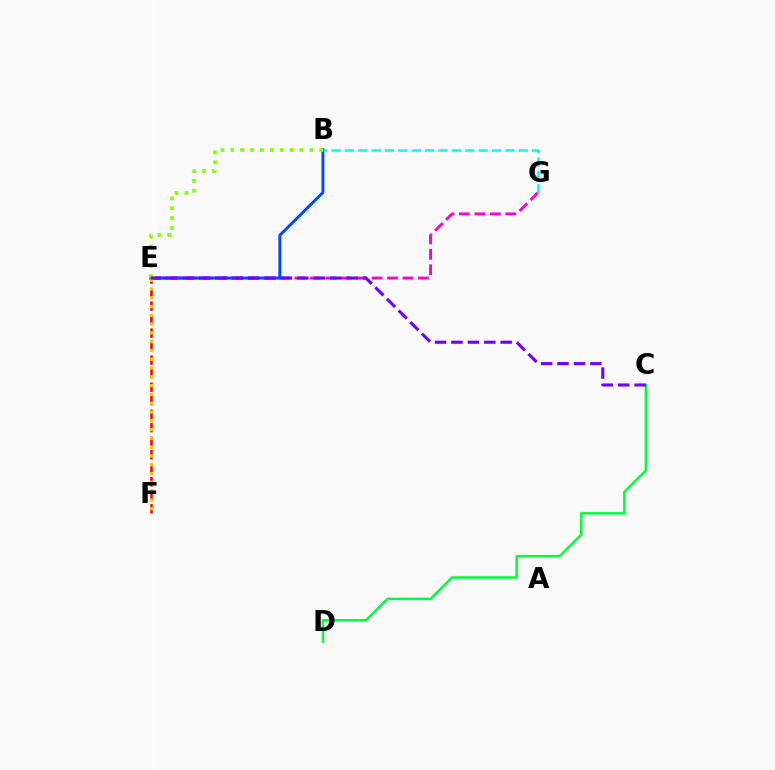{('E', 'G'): [{'color': '#ff00cf', 'line_style': 'dashed', 'thickness': 2.1}], ('E', 'F'): [{'color': '#ff0000', 'line_style': 'dashed', 'thickness': 1.84}, {'color': '#ffbd00', 'line_style': 'dotted', 'thickness': 2.39}], ('B', 'E'): [{'color': '#004bff', 'line_style': 'solid', 'thickness': 2.14}, {'color': '#84ff00', 'line_style': 'dotted', 'thickness': 2.68}], ('B', 'G'): [{'color': '#00fff6', 'line_style': 'dashed', 'thickness': 1.82}], ('C', 'D'): [{'color': '#00ff39', 'line_style': 'solid', 'thickness': 1.79}], ('C', 'E'): [{'color': '#7200ff', 'line_style': 'dashed', 'thickness': 2.23}]}